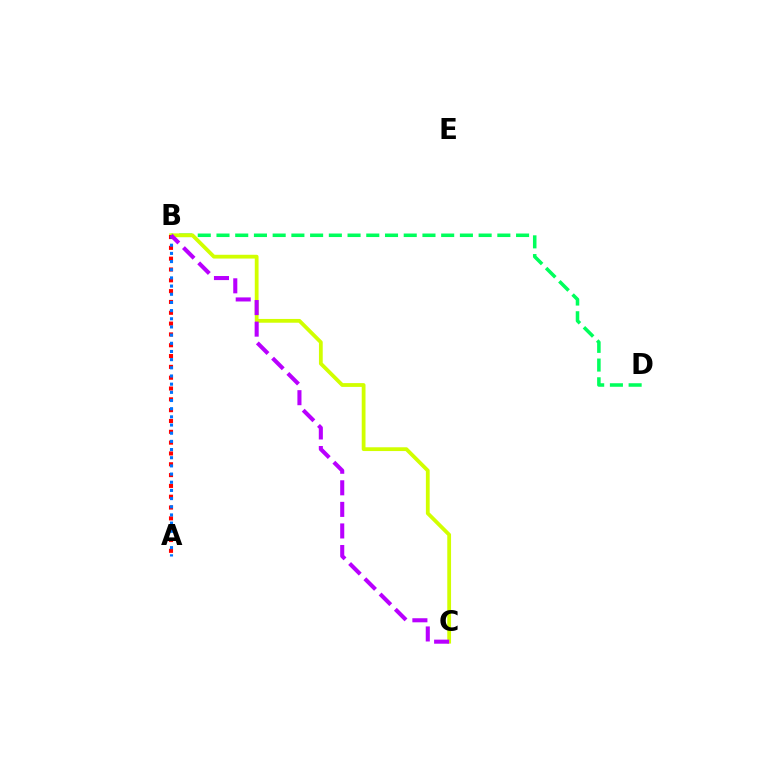{('B', 'D'): [{'color': '#00ff5c', 'line_style': 'dashed', 'thickness': 2.54}], ('B', 'C'): [{'color': '#d1ff00', 'line_style': 'solid', 'thickness': 2.73}, {'color': '#b900ff', 'line_style': 'dashed', 'thickness': 2.93}], ('A', 'B'): [{'color': '#ff0000', 'line_style': 'dotted', 'thickness': 2.94}, {'color': '#0074ff', 'line_style': 'dotted', 'thickness': 2.22}]}